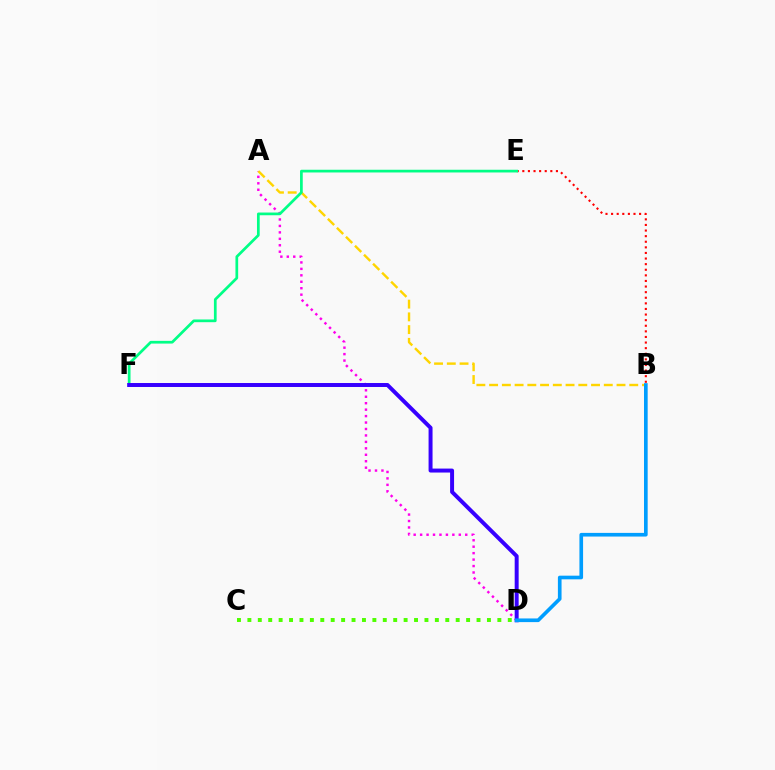{('A', 'D'): [{'color': '#ff00ed', 'line_style': 'dotted', 'thickness': 1.75}], ('C', 'D'): [{'color': '#4fff00', 'line_style': 'dotted', 'thickness': 2.83}], ('B', 'E'): [{'color': '#ff0000', 'line_style': 'dotted', 'thickness': 1.52}], ('A', 'B'): [{'color': '#ffd500', 'line_style': 'dashed', 'thickness': 1.73}], ('E', 'F'): [{'color': '#00ff86', 'line_style': 'solid', 'thickness': 1.96}], ('D', 'F'): [{'color': '#3700ff', 'line_style': 'solid', 'thickness': 2.85}], ('B', 'D'): [{'color': '#009eff', 'line_style': 'solid', 'thickness': 2.63}]}